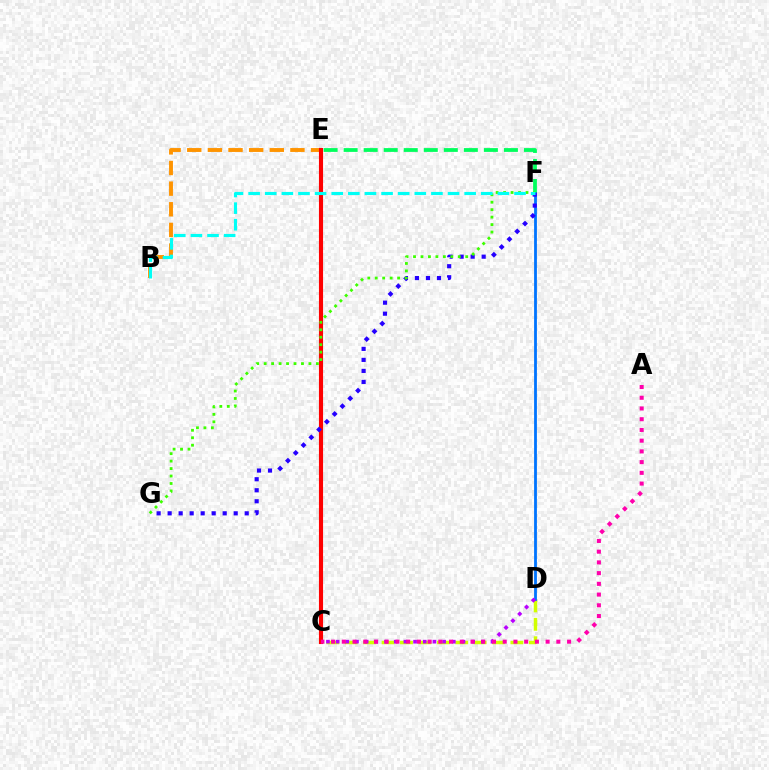{('B', 'E'): [{'color': '#ff9400', 'line_style': 'dashed', 'thickness': 2.8}], ('C', 'D'): [{'color': '#d1ff00', 'line_style': 'dashed', 'thickness': 2.5}, {'color': '#b900ff', 'line_style': 'dotted', 'thickness': 2.63}], ('D', 'F'): [{'color': '#0074ff', 'line_style': 'solid', 'thickness': 2.02}], ('E', 'F'): [{'color': '#00ff5c', 'line_style': 'dashed', 'thickness': 2.72}], ('C', 'E'): [{'color': '#ff0000', 'line_style': 'solid', 'thickness': 2.96}], ('F', 'G'): [{'color': '#2500ff', 'line_style': 'dotted', 'thickness': 2.99}, {'color': '#3dff00', 'line_style': 'dotted', 'thickness': 2.03}], ('A', 'C'): [{'color': '#ff00ac', 'line_style': 'dotted', 'thickness': 2.91}], ('B', 'F'): [{'color': '#00fff6', 'line_style': 'dashed', 'thickness': 2.26}]}